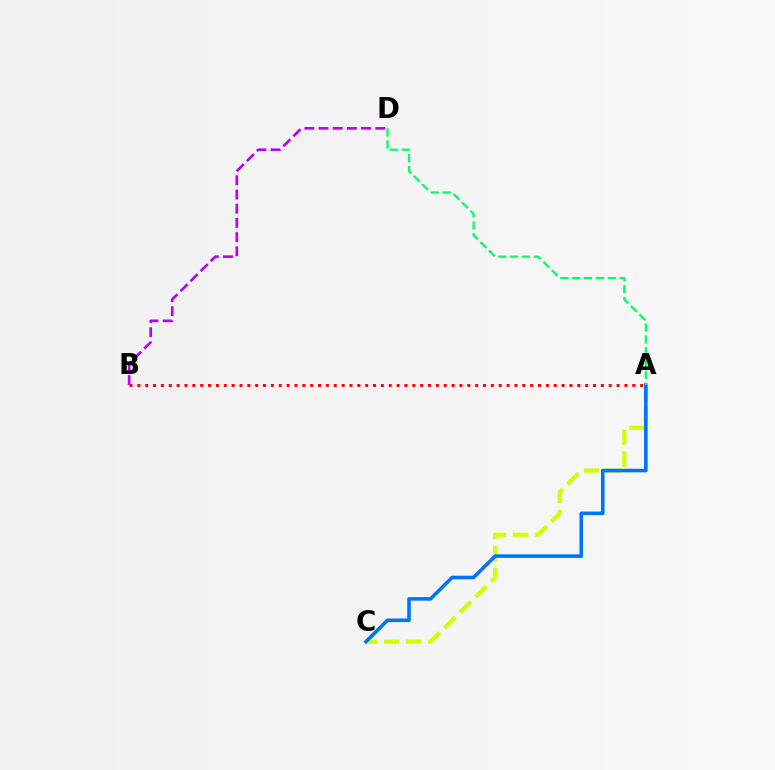{('A', 'C'): [{'color': '#d1ff00', 'line_style': 'dashed', 'thickness': 2.99}, {'color': '#0074ff', 'line_style': 'solid', 'thickness': 2.58}], ('B', 'D'): [{'color': '#b900ff', 'line_style': 'dashed', 'thickness': 1.93}], ('A', 'B'): [{'color': '#ff0000', 'line_style': 'dotted', 'thickness': 2.13}], ('A', 'D'): [{'color': '#00ff5c', 'line_style': 'dashed', 'thickness': 1.61}]}